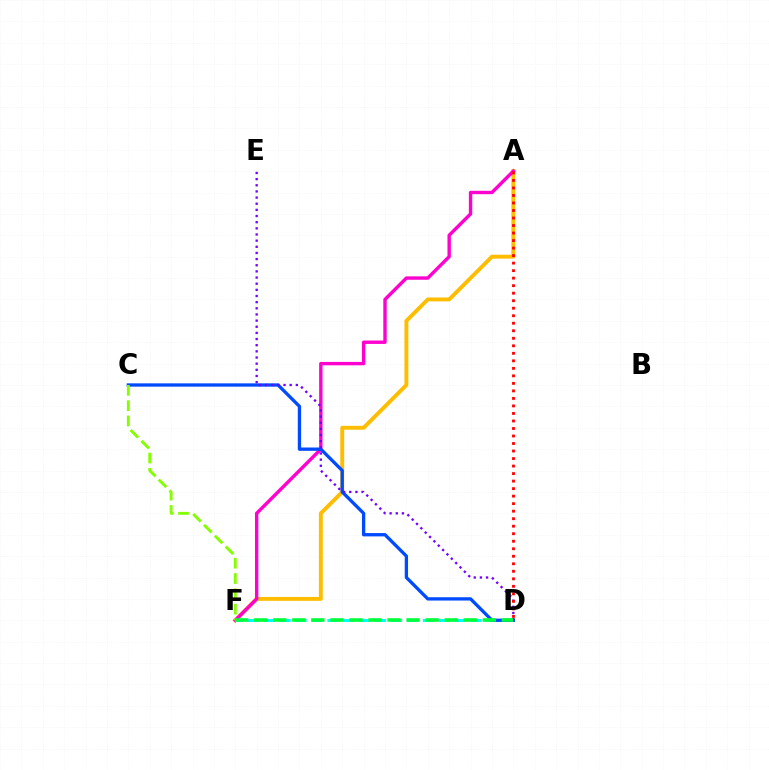{('A', 'F'): [{'color': '#ffbd00', 'line_style': 'solid', 'thickness': 2.81}, {'color': '#ff00cf', 'line_style': 'solid', 'thickness': 2.44}], ('D', 'F'): [{'color': '#00fff6', 'line_style': 'dashed', 'thickness': 2.16}, {'color': '#00ff39', 'line_style': 'dashed', 'thickness': 2.59}], ('C', 'D'): [{'color': '#004bff', 'line_style': 'solid', 'thickness': 2.38}], ('C', 'F'): [{'color': '#84ff00', 'line_style': 'dashed', 'thickness': 2.08}], ('D', 'E'): [{'color': '#7200ff', 'line_style': 'dotted', 'thickness': 1.67}], ('A', 'D'): [{'color': '#ff0000', 'line_style': 'dotted', 'thickness': 2.04}]}